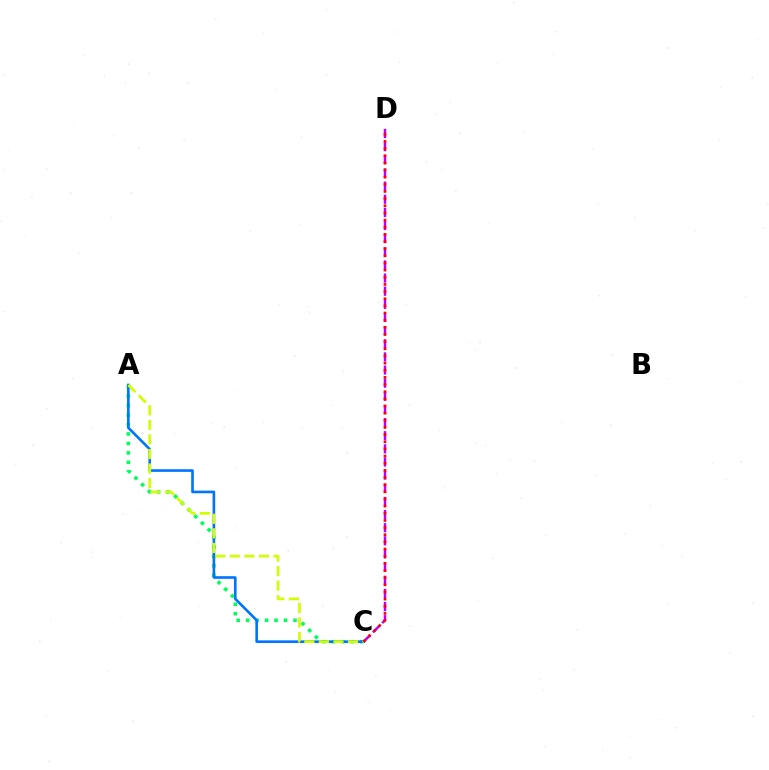{('A', 'C'): [{'color': '#00ff5c', 'line_style': 'dotted', 'thickness': 2.57}, {'color': '#0074ff', 'line_style': 'solid', 'thickness': 1.89}, {'color': '#d1ff00', 'line_style': 'dashed', 'thickness': 1.98}], ('C', 'D'): [{'color': '#b900ff', 'line_style': 'dashed', 'thickness': 1.78}, {'color': '#ff0000', 'line_style': 'dotted', 'thickness': 1.94}]}